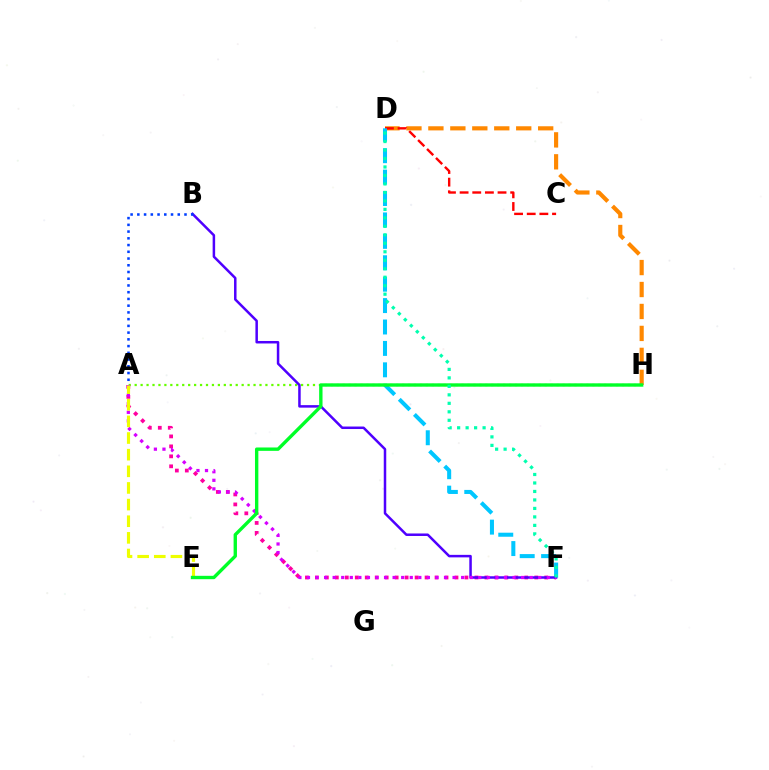{('D', 'H'): [{'color': '#ff8800', 'line_style': 'dashed', 'thickness': 2.98}], ('A', 'H'): [{'color': '#66ff00', 'line_style': 'dotted', 'thickness': 1.61}], ('C', 'D'): [{'color': '#ff0000', 'line_style': 'dashed', 'thickness': 1.72}], ('A', 'F'): [{'color': '#ff00a0', 'line_style': 'dotted', 'thickness': 2.71}, {'color': '#d600ff', 'line_style': 'dotted', 'thickness': 2.33}], ('D', 'F'): [{'color': '#00c7ff', 'line_style': 'dashed', 'thickness': 2.91}, {'color': '#00ffaf', 'line_style': 'dotted', 'thickness': 2.3}], ('B', 'F'): [{'color': '#4f00ff', 'line_style': 'solid', 'thickness': 1.8}], ('A', 'B'): [{'color': '#003fff', 'line_style': 'dotted', 'thickness': 1.83}], ('A', 'E'): [{'color': '#eeff00', 'line_style': 'dashed', 'thickness': 2.26}], ('E', 'H'): [{'color': '#00ff27', 'line_style': 'solid', 'thickness': 2.43}]}